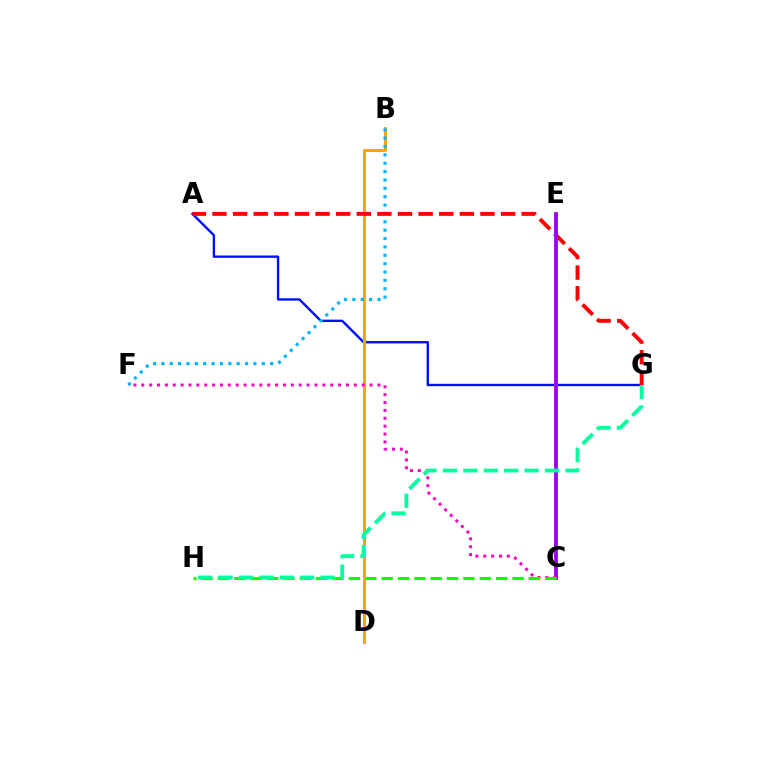{('A', 'G'): [{'color': '#0010ff', 'line_style': 'solid', 'thickness': 1.71}, {'color': '#ff0000', 'line_style': 'dashed', 'thickness': 2.8}], ('B', 'D'): [{'color': '#ffa500', 'line_style': 'solid', 'thickness': 2.14}], ('B', 'F'): [{'color': '#00b5ff', 'line_style': 'dotted', 'thickness': 2.27}], ('C', 'E'): [{'color': '#b3ff00', 'line_style': 'solid', 'thickness': 2.78}, {'color': '#9b00ff', 'line_style': 'solid', 'thickness': 2.71}], ('C', 'F'): [{'color': '#ff00bd', 'line_style': 'dotted', 'thickness': 2.14}], ('C', 'H'): [{'color': '#08ff00', 'line_style': 'dashed', 'thickness': 2.22}], ('G', 'H'): [{'color': '#00ff9d', 'line_style': 'dashed', 'thickness': 2.77}]}